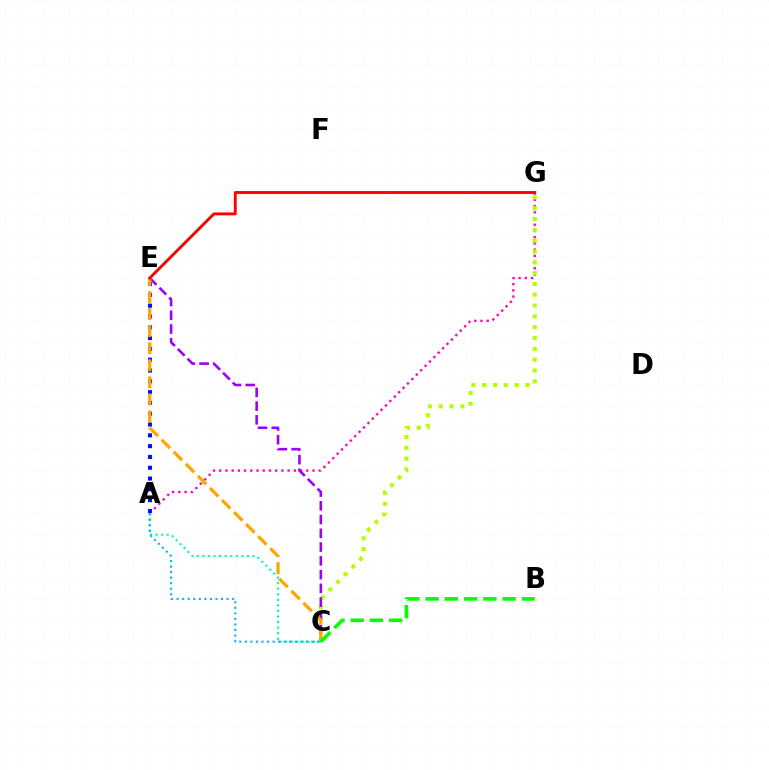{('A', 'G'): [{'color': '#ff00bd', 'line_style': 'dotted', 'thickness': 1.69}], ('A', 'E'): [{'color': '#0010ff', 'line_style': 'dotted', 'thickness': 2.94}], ('C', 'G'): [{'color': '#b3ff00', 'line_style': 'dotted', 'thickness': 2.94}], ('C', 'E'): [{'color': '#9b00ff', 'line_style': 'dashed', 'thickness': 1.87}, {'color': '#ffa500', 'line_style': 'dashed', 'thickness': 2.32}], ('A', 'C'): [{'color': '#00ff9d', 'line_style': 'dotted', 'thickness': 1.51}, {'color': '#00b5ff', 'line_style': 'dotted', 'thickness': 1.51}], ('E', 'G'): [{'color': '#ff0000', 'line_style': 'solid', 'thickness': 2.08}], ('B', 'C'): [{'color': '#08ff00', 'line_style': 'dashed', 'thickness': 2.62}]}